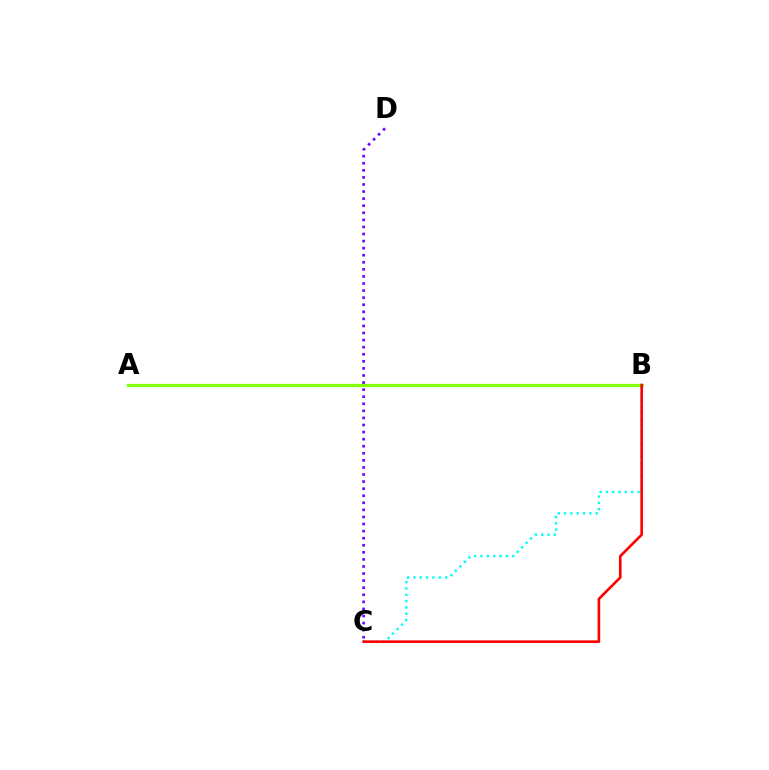{('B', 'C'): [{'color': '#00fff6', 'line_style': 'dotted', 'thickness': 1.72}, {'color': '#ff0000', 'line_style': 'solid', 'thickness': 1.89}], ('A', 'B'): [{'color': '#84ff00', 'line_style': 'solid', 'thickness': 2.33}], ('C', 'D'): [{'color': '#7200ff', 'line_style': 'dotted', 'thickness': 1.92}]}